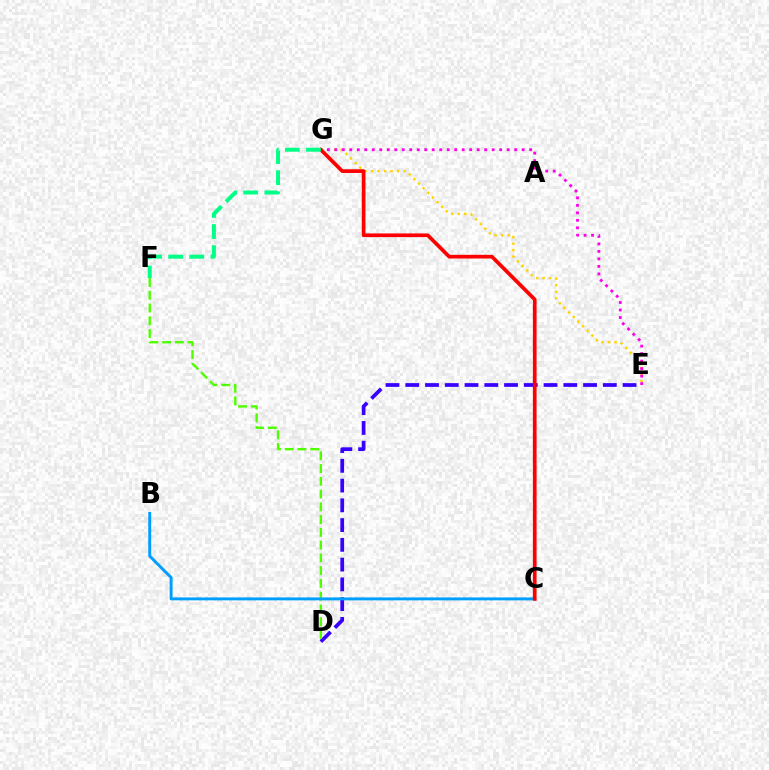{('D', 'E'): [{'color': '#3700ff', 'line_style': 'dashed', 'thickness': 2.68}], ('D', 'F'): [{'color': '#4fff00', 'line_style': 'dashed', 'thickness': 1.73}], ('E', 'G'): [{'color': '#ffd500', 'line_style': 'dotted', 'thickness': 1.77}, {'color': '#ff00ed', 'line_style': 'dotted', 'thickness': 2.04}], ('B', 'C'): [{'color': '#009eff', 'line_style': 'solid', 'thickness': 2.11}], ('C', 'G'): [{'color': '#ff0000', 'line_style': 'solid', 'thickness': 2.66}], ('F', 'G'): [{'color': '#00ff86', 'line_style': 'dashed', 'thickness': 2.87}]}